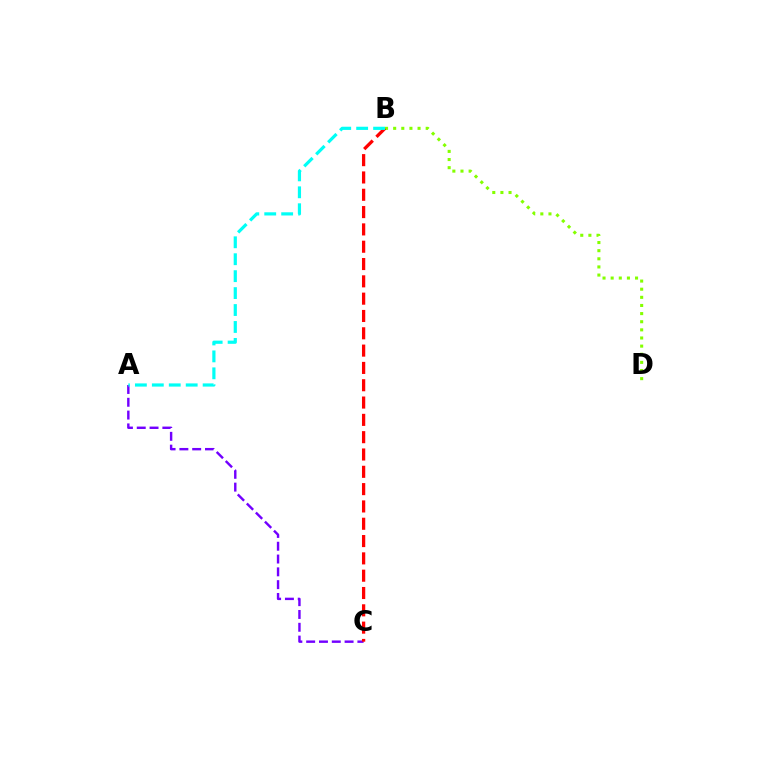{('A', 'C'): [{'color': '#7200ff', 'line_style': 'dashed', 'thickness': 1.74}], ('B', 'D'): [{'color': '#84ff00', 'line_style': 'dotted', 'thickness': 2.21}], ('B', 'C'): [{'color': '#ff0000', 'line_style': 'dashed', 'thickness': 2.35}], ('A', 'B'): [{'color': '#00fff6', 'line_style': 'dashed', 'thickness': 2.3}]}